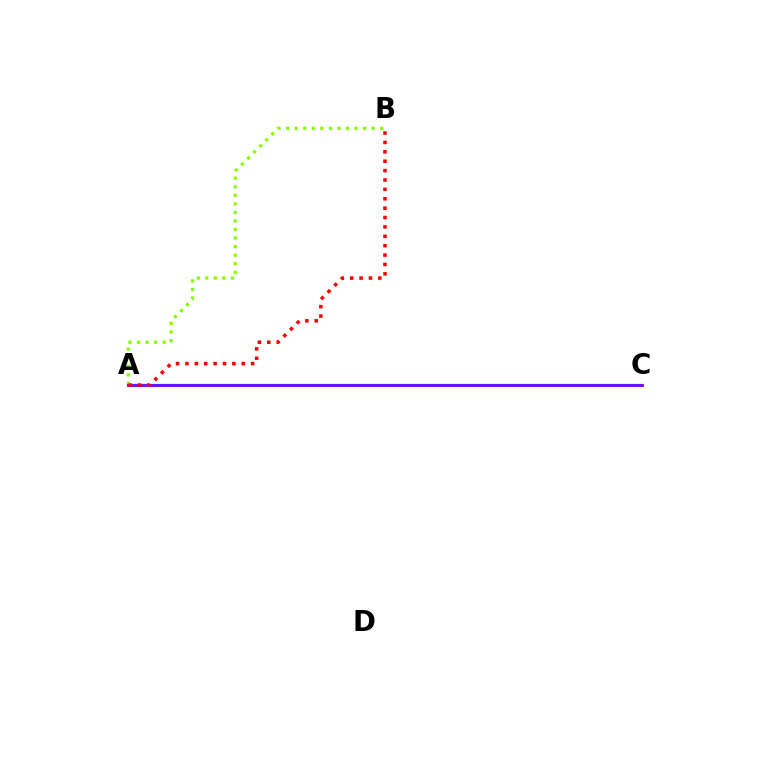{('A', 'C'): [{'color': '#00fff6', 'line_style': 'solid', 'thickness': 1.75}, {'color': '#7200ff', 'line_style': 'solid', 'thickness': 2.0}], ('A', 'B'): [{'color': '#84ff00', 'line_style': 'dotted', 'thickness': 2.33}, {'color': '#ff0000', 'line_style': 'dotted', 'thickness': 2.55}]}